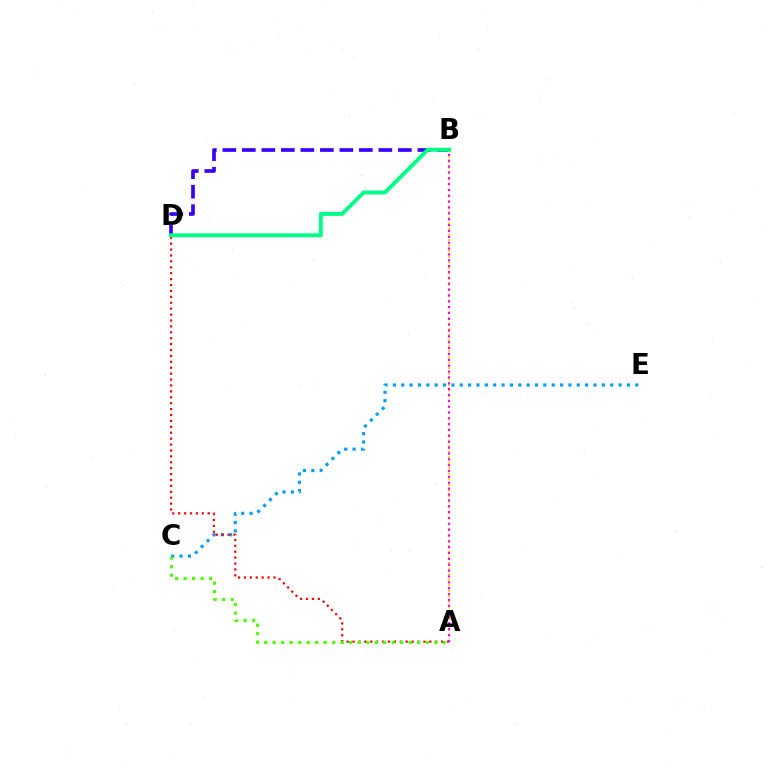{('B', 'D'): [{'color': '#3700ff', 'line_style': 'dashed', 'thickness': 2.65}, {'color': '#00ff86', 'line_style': 'solid', 'thickness': 2.84}], ('C', 'E'): [{'color': '#009eff', 'line_style': 'dotted', 'thickness': 2.27}], ('A', 'B'): [{'color': '#ffd500', 'line_style': 'dotted', 'thickness': 1.51}, {'color': '#ff00ed', 'line_style': 'dotted', 'thickness': 1.59}], ('A', 'D'): [{'color': '#ff0000', 'line_style': 'dotted', 'thickness': 1.61}], ('A', 'C'): [{'color': '#4fff00', 'line_style': 'dotted', 'thickness': 2.31}]}